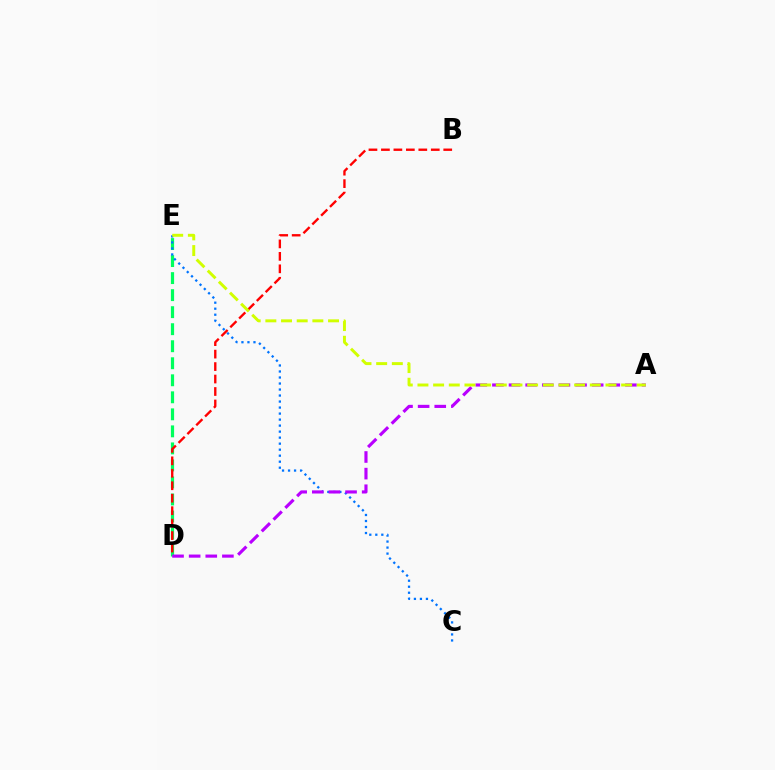{('D', 'E'): [{'color': '#00ff5c', 'line_style': 'dashed', 'thickness': 2.31}], ('C', 'E'): [{'color': '#0074ff', 'line_style': 'dotted', 'thickness': 1.63}], ('B', 'D'): [{'color': '#ff0000', 'line_style': 'dashed', 'thickness': 1.69}], ('A', 'D'): [{'color': '#b900ff', 'line_style': 'dashed', 'thickness': 2.26}], ('A', 'E'): [{'color': '#d1ff00', 'line_style': 'dashed', 'thickness': 2.13}]}